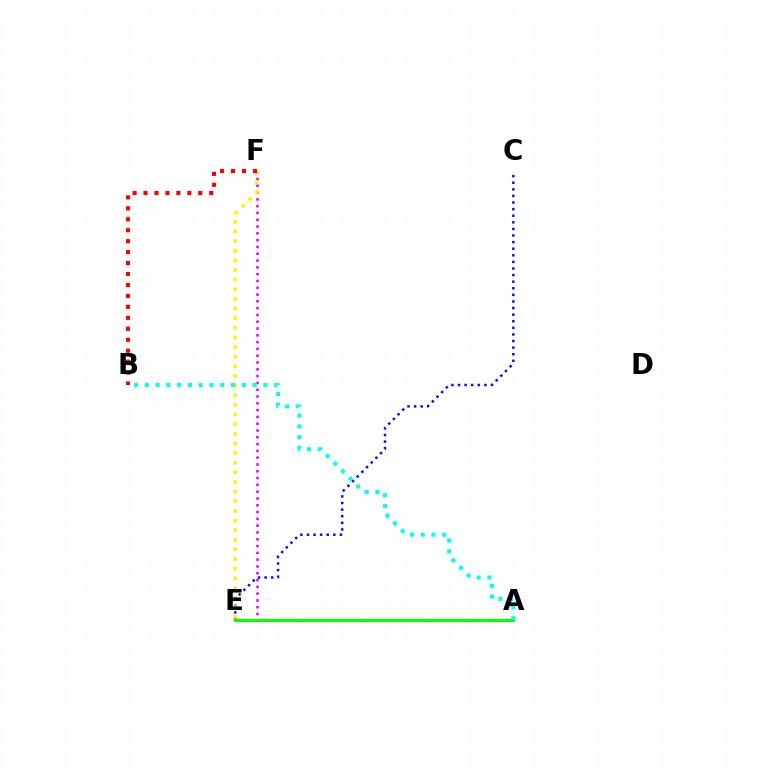{('E', 'F'): [{'color': '#ee00ff', 'line_style': 'dotted', 'thickness': 1.85}, {'color': '#fcf500', 'line_style': 'dotted', 'thickness': 2.62}], ('C', 'E'): [{'color': '#0010ff', 'line_style': 'dotted', 'thickness': 1.79}], ('A', 'E'): [{'color': '#08ff00', 'line_style': 'solid', 'thickness': 2.24}], ('A', 'B'): [{'color': '#00fff6', 'line_style': 'dotted', 'thickness': 2.93}], ('B', 'F'): [{'color': '#ff0000', 'line_style': 'dotted', 'thickness': 2.98}]}